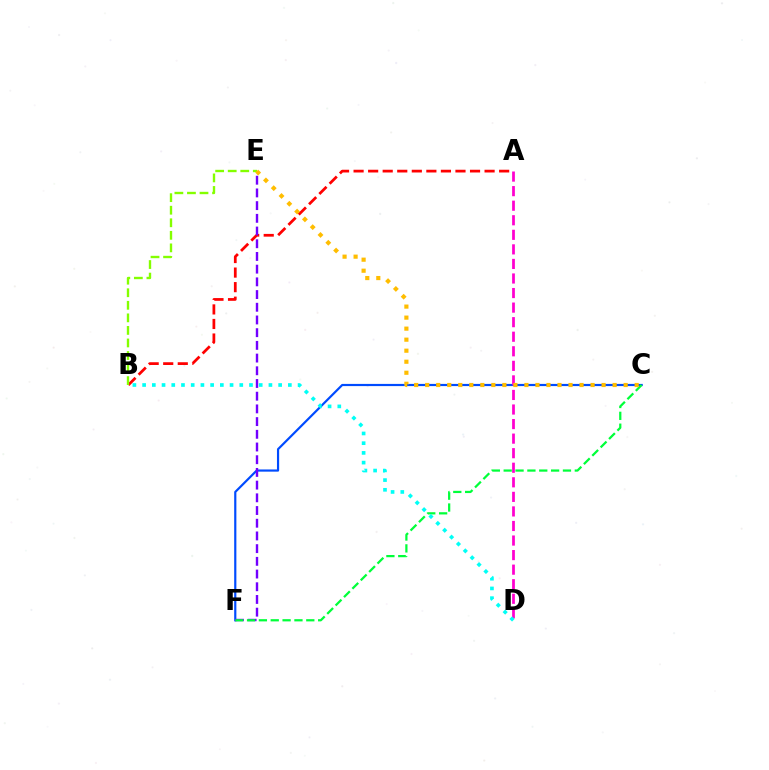{('C', 'F'): [{'color': '#004bff', 'line_style': 'solid', 'thickness': 1.58}, {'color': '#00ff39', 'line_style': 'dashed', 'thickness': 1.61}], ('A', 'B'): [{'color': '#ff0000', 'line_style': 'dashed', 'thickness': 1.98}], ('E', 'F'): [{'color': '#7200ff', 'line_style': 'dashed', 'thickness': 1.73}], ('B', 'E'): [{'color': '#84ff00', 'line_style': 'dashed', 'thickness': 1.71}], ('A', 'D'): [{'color': '#ff00cf', 'line_style': 'dashed', 'thickness': 1.98}], ('B', 'D'): [{'color': '#00fff6', 'line_style': 'dotted', 'thickness': 2.64}], ('C', 'E'): [{'color': '#ffbd00', 'line_style': 'dotted', 'thickness': 3.0}]}